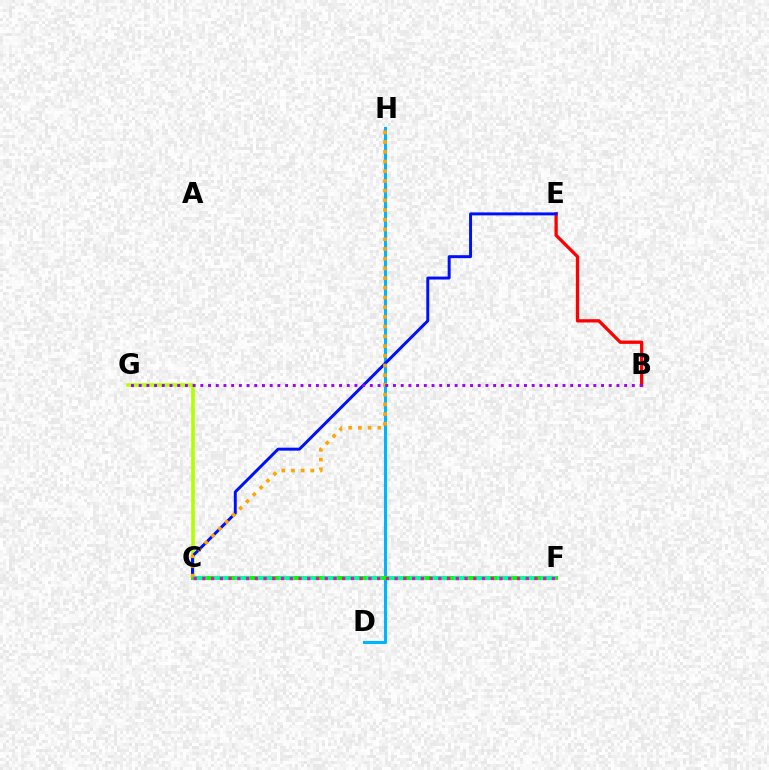{('D', 'H'): [{'color': '#00b5ff', 'line_style': 'solid', 'thickness': 2.23}], ('C', 'G'): [{'color': '#b3ff00', 'line_style': 'solid', 'thickness': 2.59}], ('B', 'E'): [{'color': '#ff0000', 'line_style': 'solid', 'thickness': 2.37}], ('C', 'E'): [{'color': '#0010ff', 'line_style': 'solid', 'thickness': 2.13}], ('C', 'F'): [{'color': '#08ff00', 'line_style': 'solid', 'thickness': 2.91}, {'color': '#00ff9d', 'line_style': 'dashed', 'thickness': 2.97}, {'color': '#ff00bd', 'line_style': 'dotted', 'thickness': 2.37}], ('C', 'H'): [{'color': '#ffa500', 'line_style': 'dotted', 'thickness': 2.64}], ('B', 'G'): [{'color': '#9b00ff', 'line_style': 'dotted', 'thickness': 2.09}]}